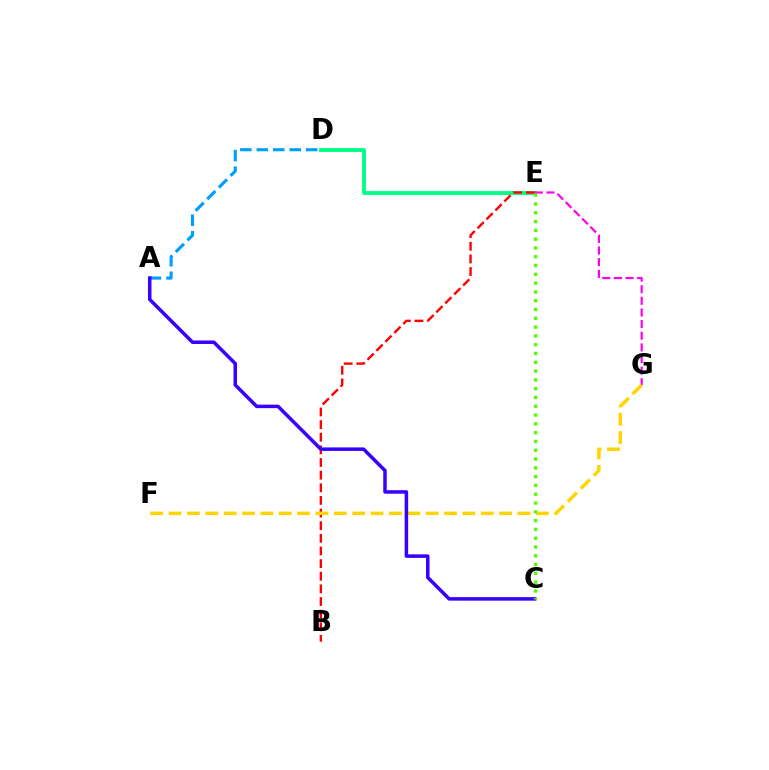{('D', 'E'): [{'color': '#00ff86', 'line_style': 'solid', 'thickness': 2.78}], ('E', 'G'): [{'color': '#ff00ed', 'line_style': 'dashed', 'thickness': 1.58}], ('B', 'E'): [{'color': '#ff0000', 'line_style': 'dashed', 'thickness': 1.72}], ('F', 'G'): [{'color': '#ffd500', 'line_style': 'dashed', 'thickness': 2.49}], ('A', 'D'): [{'color': '#009eff', 'line_style': 'dashed', 'thickness': 2.24}], ('A', 'C'): [{'color': '#3700ff', 'line_style': 'solid', 'thickness': 2.53}], ('C', 'E'): [{'color': '#4fff00', 'line_style': 'dotted', 'thickness': 2.39}]}